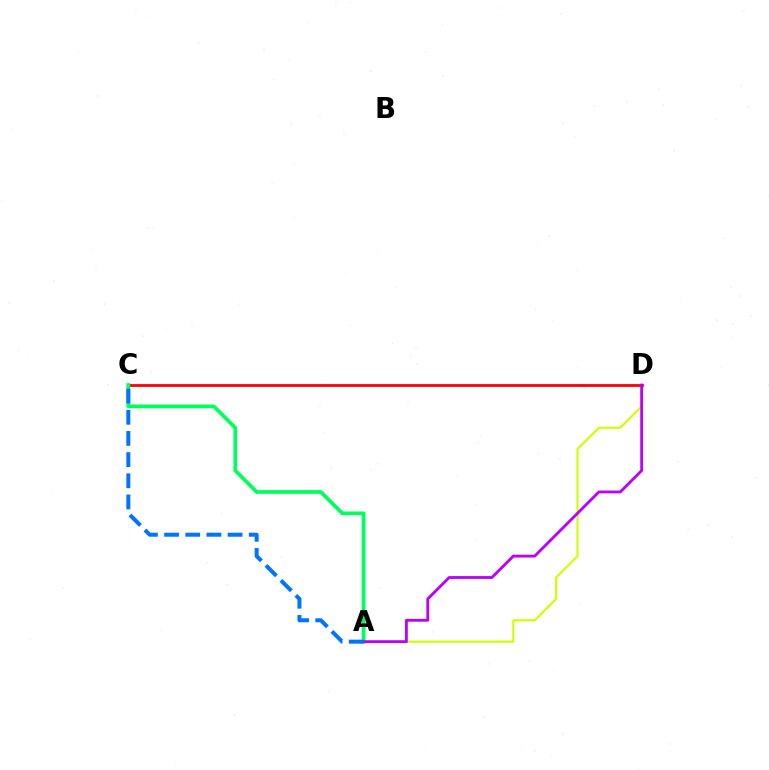{('A', 'D'): [{'color': '#d1ff00', 'line_style': 'solid', 'thickness': 1.54}, {'color': '#b900ff', 'line_style': 'solid', 'thickness': 2.04}], ('C', 'D'): [{'color': '#ff0000', 'line_style': 'solid', 'thickness': 2.01}], ('A', 'C'): [{'color': '#00ff5c', 'line_style': 'solid', 'thickness': 2.69}, {'color': '#0074ff', 'line_style': 'dashed', 'thickness': 2.88}]}